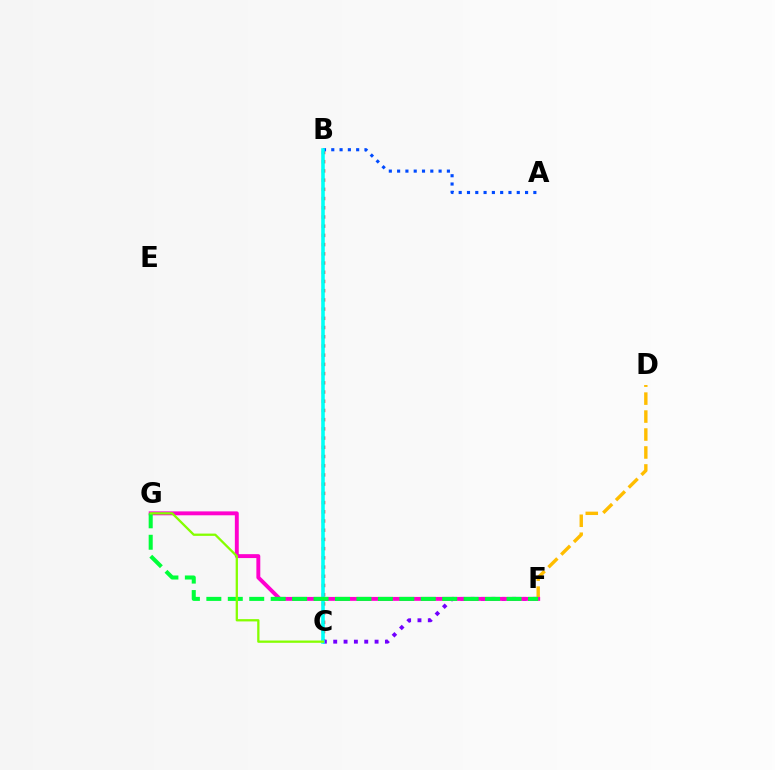{('D', 'F'): [{'color': '#ffbd00', 'line_style': 'dashed', 'thickness': 2.44}], ('B', 'C'): [{'color': '#ff0000', 'line_style': 'dotted', 'thickness': 2.5}, {'color': '#00fff6', 'line_style': 'solid', 'thickness': 2.58}], ('C', 'F'): [{'color': '#7200ff', 'line_style': 'dotted', 'thickness': 2.81}], ('A', 'B'): [{'color': '#004bff', 'line_style': 'dotted', 'thickness': 2.25}], ('F', 'G'): [{'color': '#ff00cf', 'line_style': 'solid', 'thickness': 2.82}, {'color': '#00ff39', 'line_style': 'dashed', 'thickness': 2.91}], ('C', 'G'): [{'color': '#84ff00', 'line_style': 'solid', 'thickness': 1.65}]}